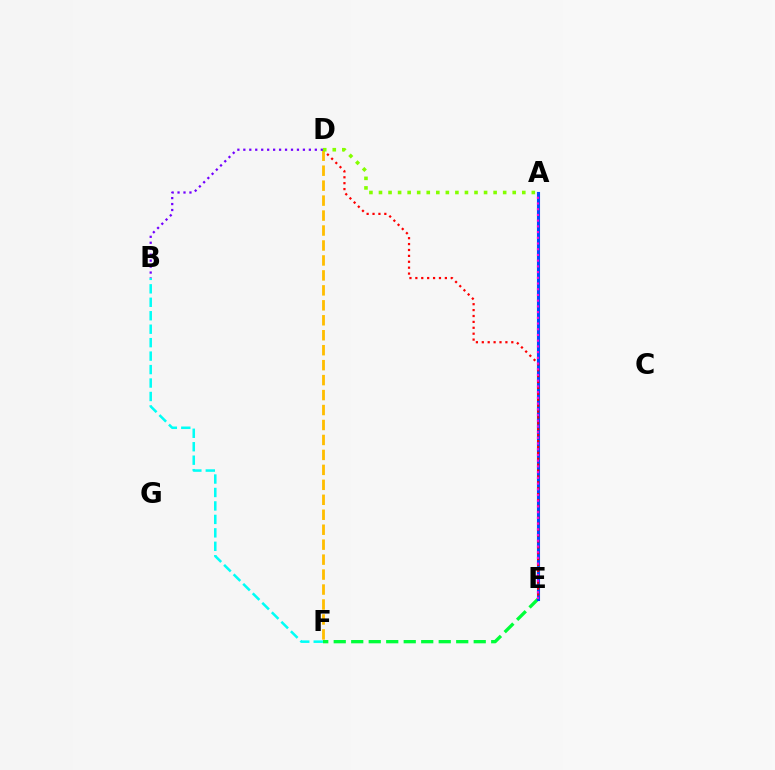{('E', 'F'): [{'color': '#00ff39', 'line_style': 'dashed', 'thickness': 2.38}], ('A', 'E'): [{'color': '#004bff', 'line_style': 'solid', 'thickness': 2.22}, {'color': '#ff00cf', 'line_style': 'dotted', 'thickness': 1.55}], ('B', 'F'): [{'color': '#00fff6', 'line_style': 'dashed', 'thickness': 1.83}], ('D', 'E'): [{'color': '#ff0000', 'line_style': 'dotted', 'thickness': 1.6}], ('D', 'F'): [{'color': '#ffbd00', 'line_style': 'dashed', 'thickness': 2.03}], ('B', 'D'): [{'color': '#7200ff', 'line_style': 'dotted', 'thickness': 1.62}], ('A', 'D'): [{'color': '#84ff00', 'line_style': 'dotted', 'thickness': 2.6}]}